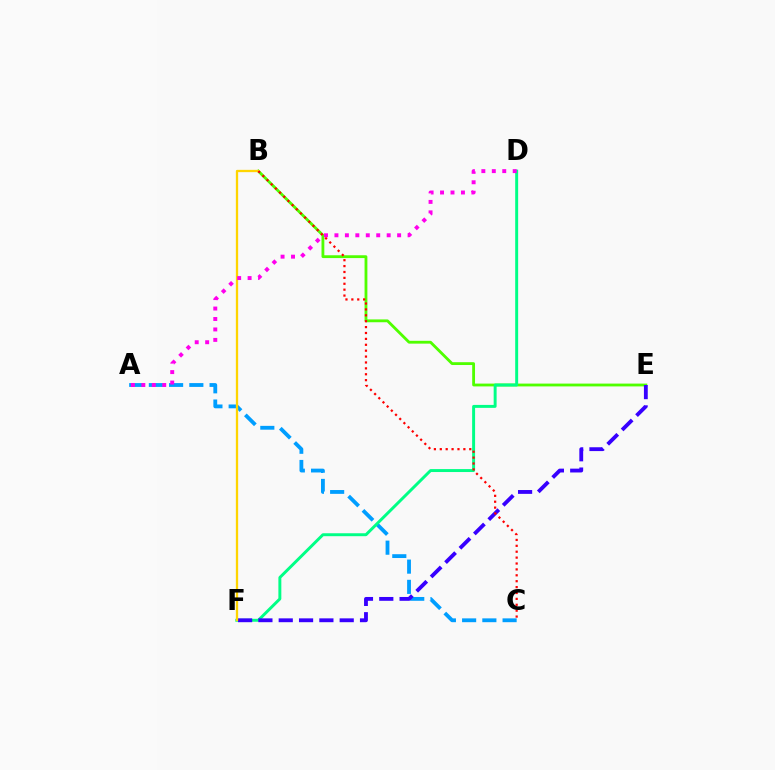{('B', 'E'): [{'color': '#4fff00', 'line_style': 'solid', 'thickness': 2.03}], ('A', 'C'): [{'color': '#009eff', 'line_style': 'dashed', 'thickness': 2.75}], ('D', 'F'): [{'color': '#00ff86', 'line_style': 'solid', 'thickness': 2.12}], ('E', 'F'): [{'color': '#3700ff', 'line_style': 'dashed', 'thickness': 2.76}], ('B', 'F'): [{'color': '#ffd500', 'line_style': 'solid', 'thickness': 1.65}], ('A', 'D'): [{'color': '#ff00ed', 'line_style': 'dotted', 'thickness': 2.84}], ('B', 'C'): [{'color': '#ff0000', 'line_style': 'dotted', 'thickness': 1.6}]}